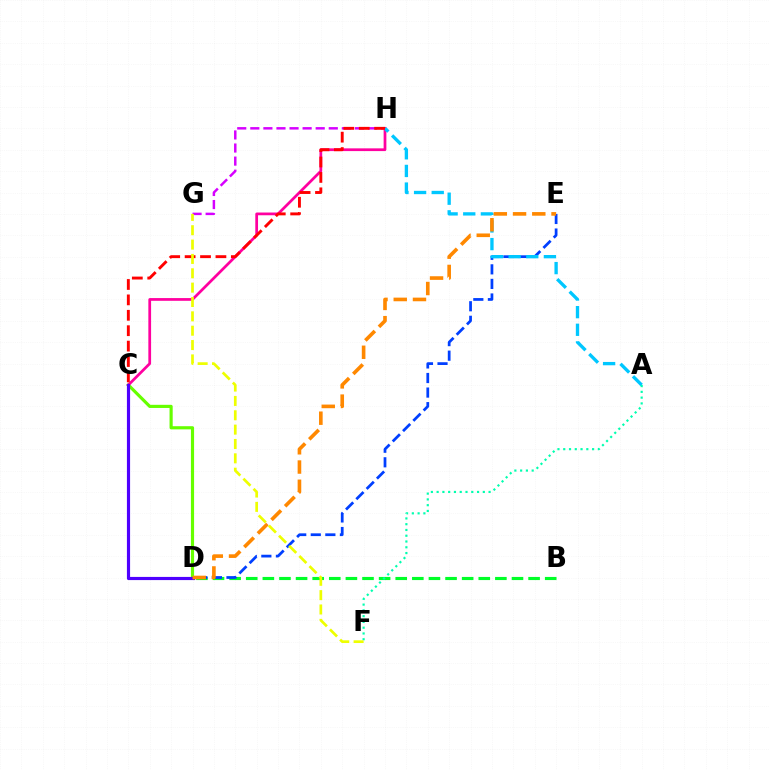{('B', 'D'): [{'color': '#00ff27', 'line_style': 'dashed', 'thickness': 2.26}], ('D', 'E'): [{'color': '#003fff', 'line_style': 'dashed', 'thickness': 1.98}, {'color': '#ff8800', 'line_style': 'dashed', 'thickness': 2.61}], ('C', 'D'): [{'color': '#66ff00', 'line_style': 'solid', 'thickness': 2.27}, {'color': '#4f00ff', 'line_style': 'solid', 'thickness': 2.28}], ('C', 'H'): [{'color': '#ff00a0', 'line_style': 'solid', 'thickness': 1.97}, {'color': '#ff0000', 'line_style': 'dashed', 'thickness': 2.09}], ('A', 'H'): [{'color': '#00c7ff', 'line_style': 'dashed', 'thickness': 2.4}], ('A', 'F'): [{'color': '#00ffaf', 'line_style': 'dotted', 'thickness': 1.57}], ('G', 'H'): [{'color': '#d600ff', 'line_style': 'dashed', 'thickness': 1.78}], ('F', 'G'): [{'color': '#eeff00', 'line_style': 'dashed', 'thickness': 1.95}]}